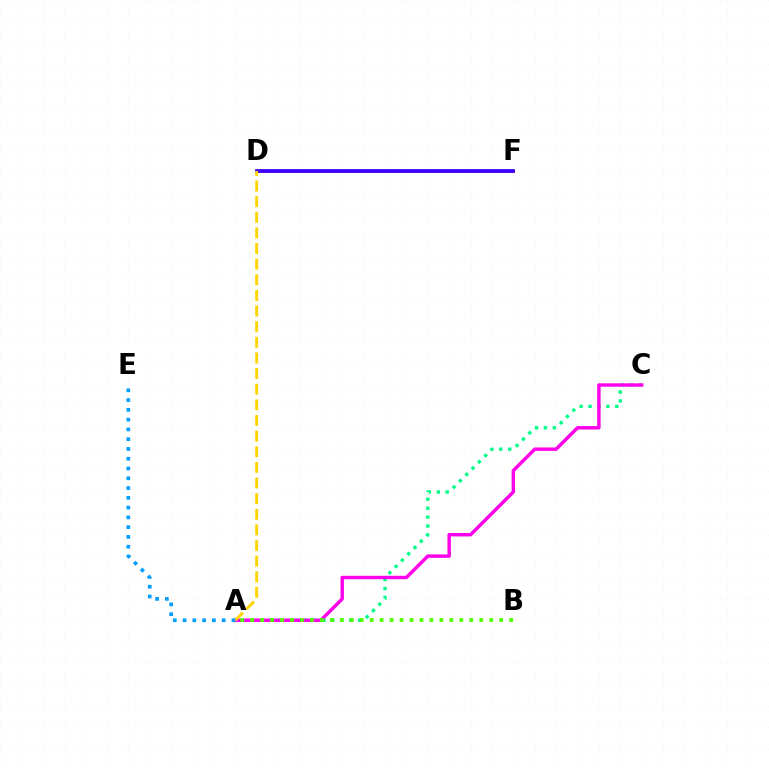{('A', 'C'): [{'color': '#00ff86', 'line_style': 'dotted', 'thickness': 2.42}, {'color': '#ff00ed', 'line_style': 'solid', 'thickness': 2.47}], ('D', 'F'): [{'color': '#ff0000', 'line_style': 'solid', 'thickness': 1.84}, {'color': '#3700ff', 'line_style': 'solid', 'thickness': 2.69}], ('A', 'D'): [{'color': '#ffd500', 'line_style': 'dashed', 'thickness': 2.12}], ('A', 'E'): [{'color': '#009eff', 'line_style': 'dotted', 'thickness': 2.66}], ('A', 'B'): [{'color': '#4fff00', 'line_style': 'dotted', 'thickness': 2.71}]}